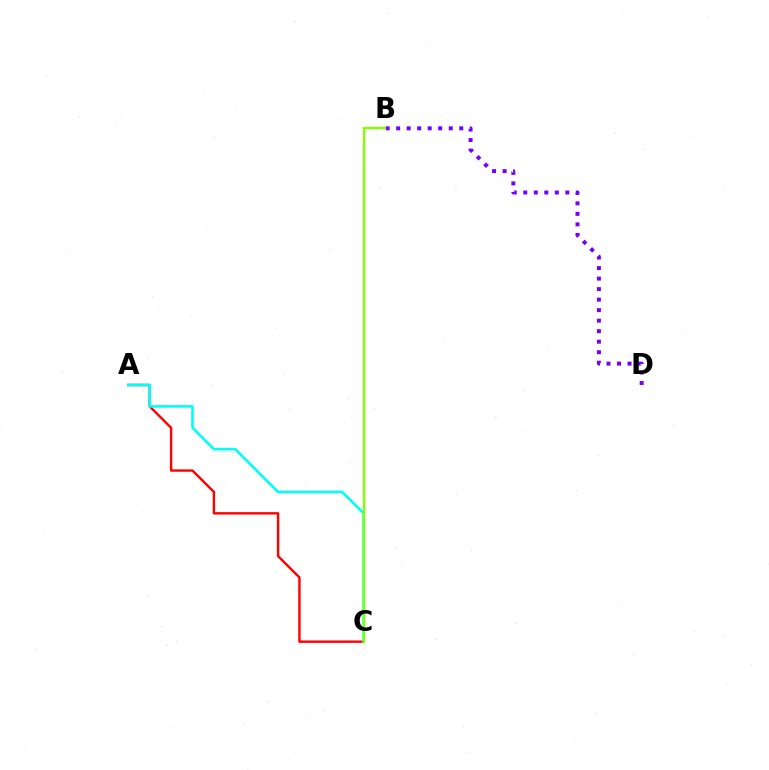{('B', 'D'): [{'color': '#7200ff', 'line_style': 'dotted', 'thickness': 2.86}], ('A', 'C'): [{'color': '#ff0000', 'line_style': 'solid', 'thickness': 1.72}, {'color': '#00fff6', 'line_style': 'solid', 'thickness': 1.88}], ('B', 'C'): [{'color': '#84ff00', 'line_style': 'solid', 'thickness': 1.71}]}